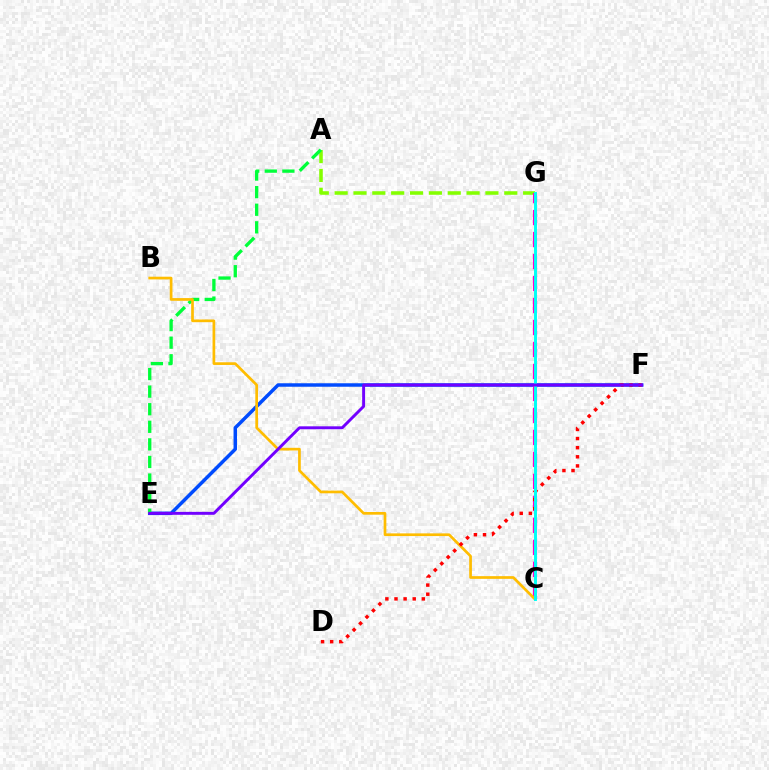{('E', 'F'): [{'color': '#004bff', 'line_style': 'solid', 'thickness': 2.5}, {'color': '#7200ff', 'line_style': 'solid', 'thickness': 2.11}], ('A', 'G'): [{'color': '#84ff00', 'line_style': 'dashed', 'thickness': 2.56}], ('A', 'E'): [{'color': '#00ff39', 'line_style': 'dashed', 'thickness': 2.39}], ('C', 'G'): [{'color': '#ff00cf', 'line_style': 'dashed', 'thickness': 2.99}, {'color': '#00fff6', 'line_style': 'solid', 'thickness': 2.12}], ('B', 'C'): [{'color': '#ffbd00', 'line_style': 'solid', 'thickness': 1.94}], ('D', 'F'): [{'color': '#ff0000', 'line_style': 'dotted', 'thickness': 2.48}]}